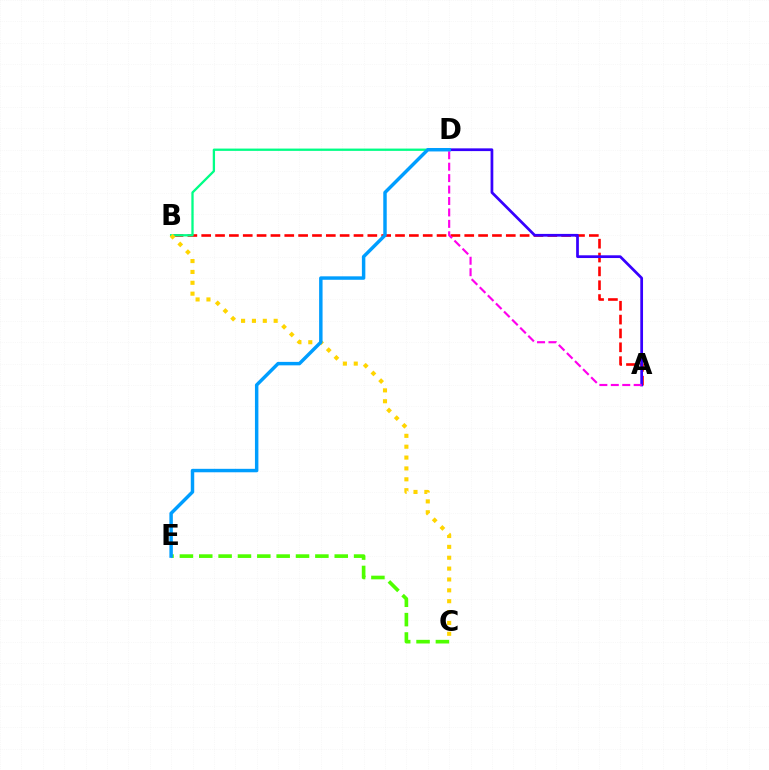{('C', 'E'): [{'color': '#4fff00', 'line_style': 'dashed', 'thickness': 2.63}], ('A', 'B'): [{'color': '#ff0000', 'line_style': 'dashed', 'thickness': 1.88}], ('B', 'D'): [{'color': '#00ff86', 'line_style': 'solid', 'thickness': 1.66}], ('A', 'D'): [{'color': '#3700ff', 'line_style': 'solid', 'thickness': 1.97}, {'color': '#ff00ed', 'line_style': 'dashed', 'thickness': 1.55}], ('B', 'C'): [{'color': '#ffd500', 'line_style': 'dotted', 'thickness': 2.95}], ('D', 'E'): [{'color': '#009eff', 'line_style': 'solid', 'thickness': 2.49}]}